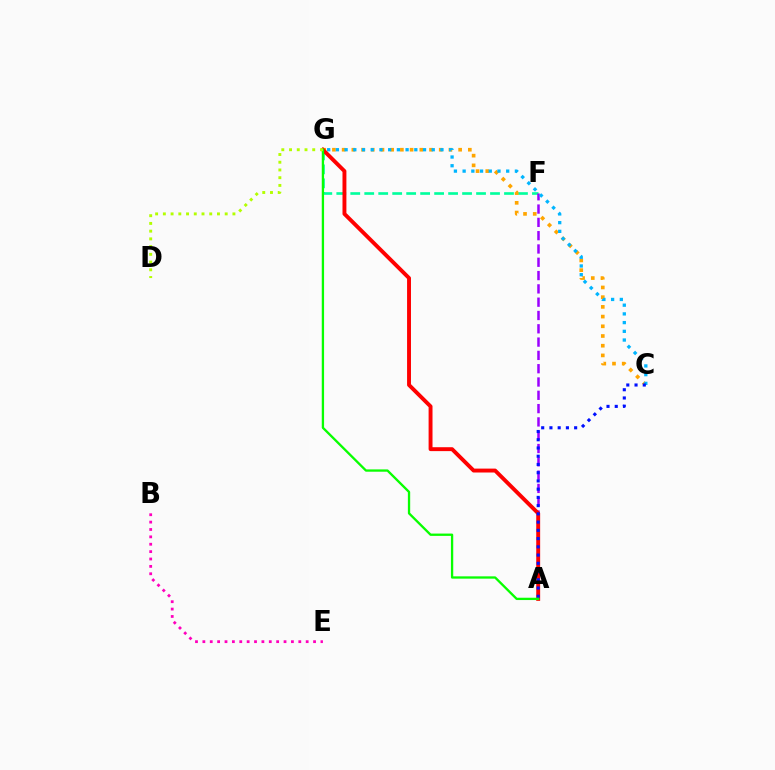{('F', 'G'): [{'color': '#00ff9d', 'line_style': 'dashed', 'thickness': 1.9}], ('A', 'F'): [{'color': '#9b00ff', 'line_style': 'dashed', 'thickness': 1.81}], ('C', 'G'): [{'color': '#ffa500', 'line_style': 'dotted', 'thickness': 2.64}, {'color': '#00b5ff', 'line_style': 'dotted', 'thickness': 2.37}], ('A', 'G'): [{'color': '#ff0000', 'line_style': 'solid', 'thickness': 2.81}, {'color': '#08ff00', 'line_style': 'solid', 'thickness': 1.67}], ('A', 'C'): [{'color': '#0010ff', 'line_style': 'dotted', 'thickness': 2.24}], ('B', 'E'): [{'color': '#ff00bd', 'line_style': 'dotted', 'thickness': 2.0}], ('D', 'G'): [{'color': '#b3ff00', 'line_style': 'dotted', 'thickness': 2.1}]}